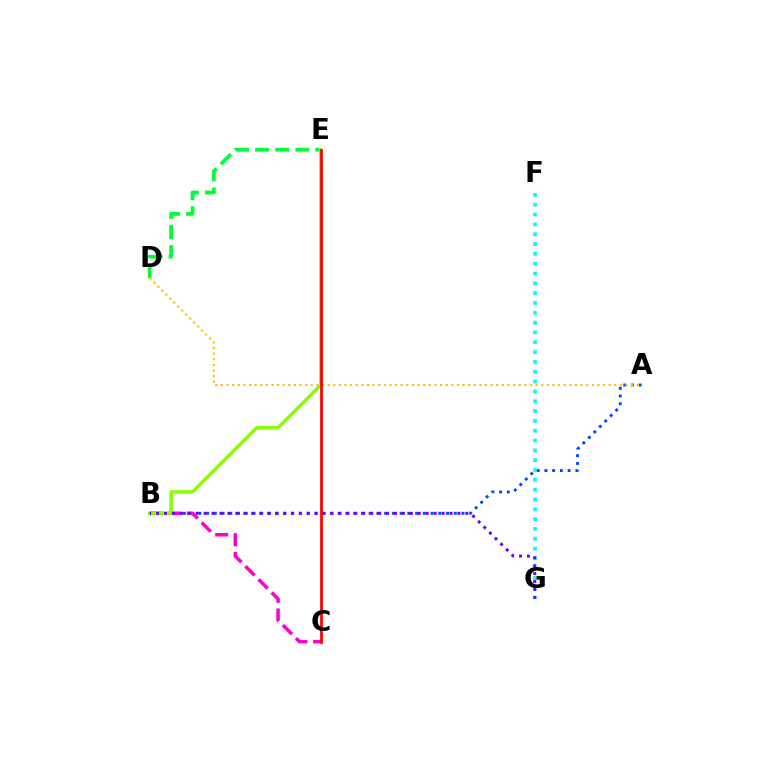{('A', 'B'): [{'color': '#004bff', 'line_style': 'dotted', 'thickness': 2.1}], ('D', 'E'): [{'color': '#00ff39', 'line_style': 'dashed', 'thickness': 2.73}], ('F', 'G'): [{'color': '#00fff6', 'line_style': 'dotted', 'thickness': 2.67}], ('B', 'C'): [{'color': '#ff00cf', 'line_style': 'dashed', 'thickness': 2.52}], ('A', 'D'): [{'color': '#ffbd00', 'line_style': 'dotted', 'thickness': 1.53}], ('B', 'E'): [{'color': '#84ff00', 'line_style': 'solid', 'thickness': 2.5}], ('B', 'G'): [{'color': '#7200ff', 'line_style': 'dotted', 'thickness': 2.15}], ('C', 'E'): [{'color': '#ff0000', 'line_style': 'solid', 'thickness': 1.98}]}